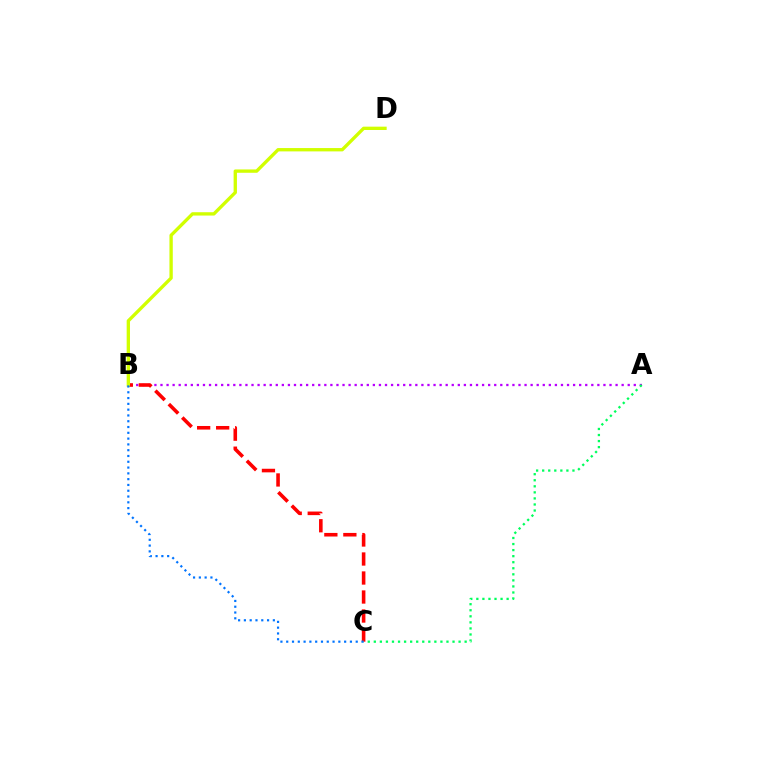{('A', 'B'): [{'color': '#b900ff', 'line_style': 'dotted', 'thickness': 1.65}], ('B', 'C'): [{'color': '#ff0000', 'line_style': 'dashed', 'thickness': 2.58}, {'color': '#0074ff', 'line_style': 'dotted', 'thickness': 1.57}], ('A', 'C'): [{'color': '#00ff5c', 'line_style': 'dotted', 'thickness': 1.65}], ('B', 'D'): [{'color': '#d1ff00', 'line_style': 'solid', 'thickness': 2.4}]}